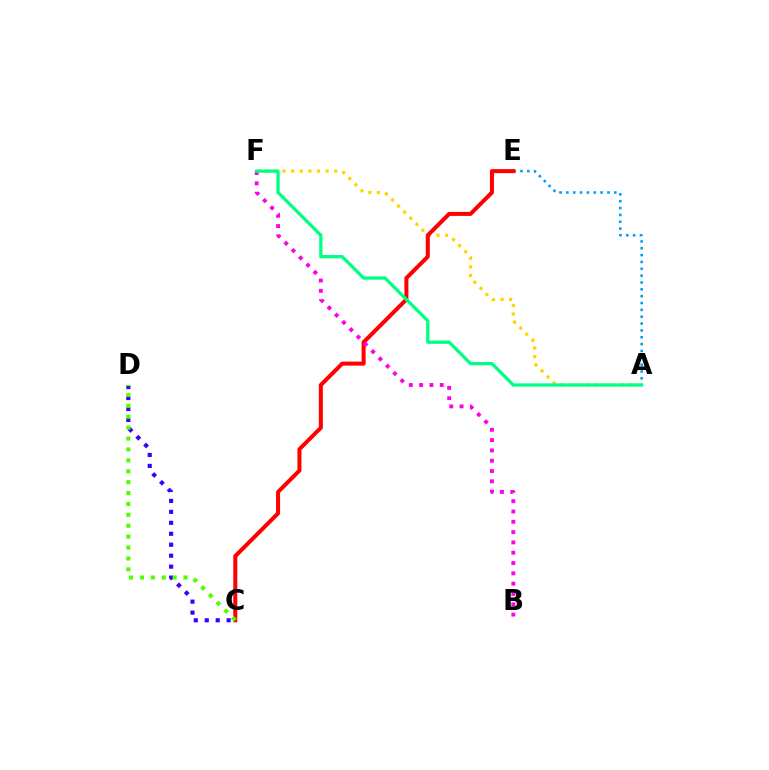{('A', 'E'): [{'color': '#009eff', 'line_style': 'dotted', 'thickness': 1.86}], ('A', 'F'): [{'color': '#ffd500', 'line_style': 'dotted', 'thickness': 2.34}, {'color': '#00ff86', 'line_style': 'solid', 'thickness': 2.35}], ('C', 'D'): [{'color': '#3700ff', 'line_style': 'dotted', 'thickness': 2.98}, {'color': '#4fff00', 'line_style': 'dotted', 'thickness': 2.96}], ('C', 'E'): [{'color': '#ff0000', 'line_style': 'solid', 'thickness': 2.89}], ('B', 'F'): [{'color': '#ff00ed', 'line_style': 'dotted', 'thickness': 2.8}]}